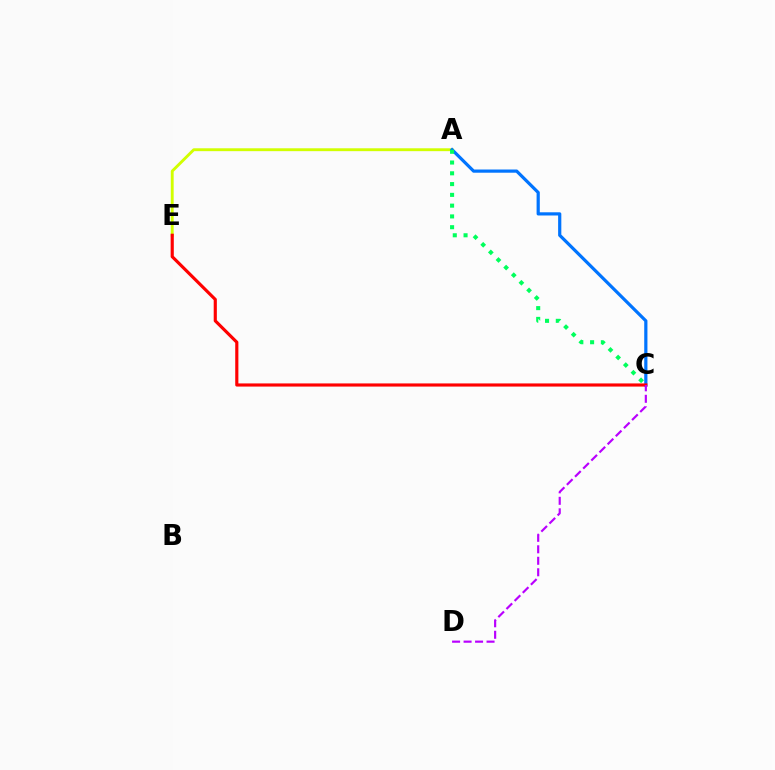{('A', 'E'): [{'color': '#d1ff00', 'line_style': 'solid', 'thickness': 2.07}], ('A', 'C'): [{'color': '#0074ff', 'line_style': 'solid', 'thickness': 2.31}, {'color': '#00ff5c', 'line_style': 'dotted', 'thickness': 2.93}], ('C', 'E'): [{'color': '#ff0000', 'line_style': 'solid', 'thickness': 2.27}], ('C', 'D'): [{'color': '#b900ff', 'line_style': 'dashed', 'thickness': 1.56}]}